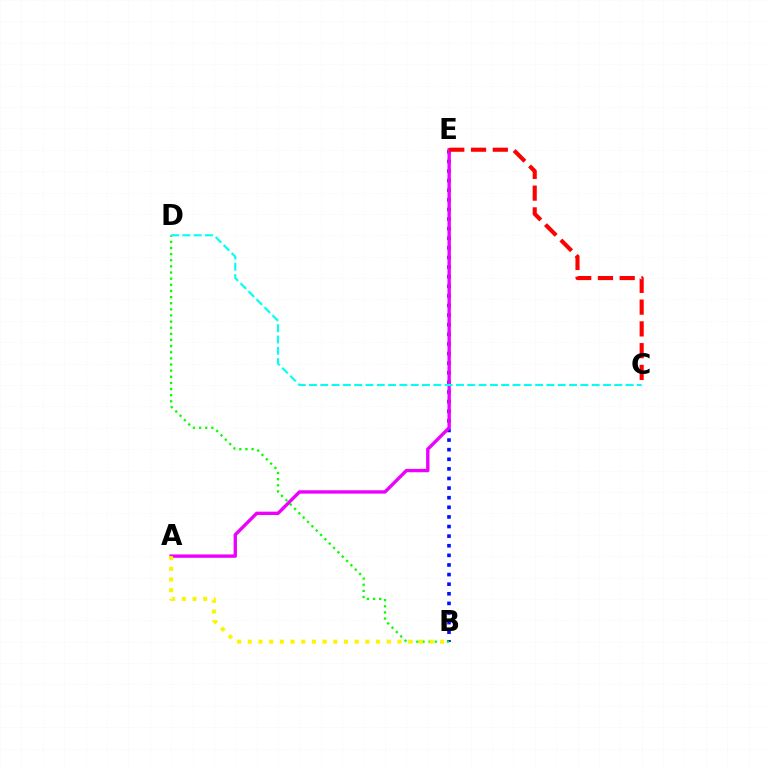{('B', 'E'): [{'color': '#0010ff', 'line_style': 'dotted', 'thickness': 2.61}], ('A', 'E'): [{'color': '#ee00ff', 'line_style': 'solid', 'thickness': 2.43}], ('B', 'D'): [{'color': '#08ff00', 'line_style': 'dotted', 'thickness': 1.67}], ('A', 'B'): [{'color': '#fcf500', 'line_style': 'dotted', 'thickness': 2.9}], ('C', 'E'): [{'color': '#ff0000', 'line_style': 'dashed', 'thickness': 2.96}], ('C', 'D'): [{'color': '#00fff6', 'line_style': 'dashed', 'thickness': 1.54}]}